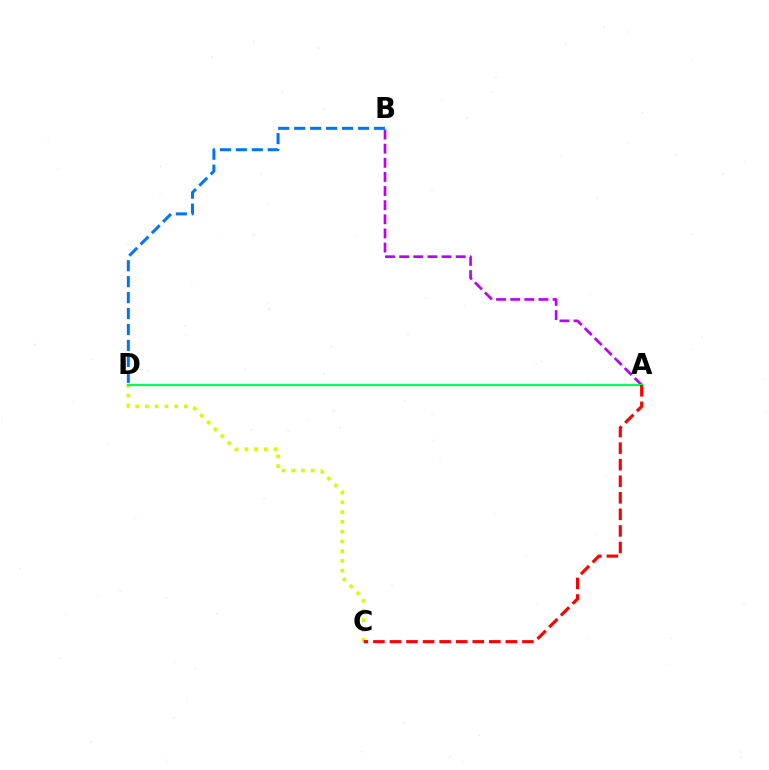{('C', 'D'): [{'color': '#d1ff00', 'line_style': 'dotted', 'thickness': 2.65}], ('A', 'B'): [{'color': '#b900ff', 'line_style': 'dashed', 'thickness': 1.92}], ('A', 'D'): [{'color': '#00ff5c', 'line_style': 'solid', 'thickness': 1.61}], ('B', 'D'): [{'color': '#0074ff', 'line_style': 'dashed', 'thickness': 2.17}], ('A', 'C'): [{'color': '#ff0000', 'line_style': 'dashed', 'thickness': 2.25}]}